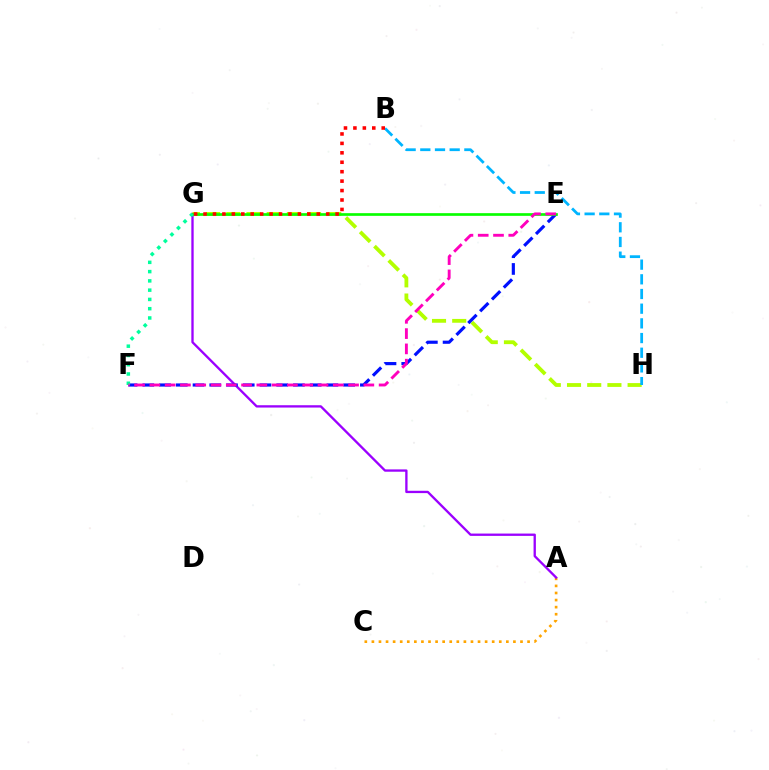{('A', 'C'): [{'color': '#ffa500', 'line_style': 'dotted', 'thickness': 1.92}], ('A', 'G'): [{'color': '#9b00ff', 'line_style': 'solid', 'thickness': 1.67}], ('G', 'H'): [{'color': '#b3ff00', 'line_style': 'dashed', 'thickness': 2.74}], ('E', 'F'): [{'color': '#0010ff', 'line_style': 'dashed', 'thickness': 2.27}, {'color': '#ff00bd', 'line_style': 'dashed', 'thickness': 2.08}], ('E', 'G'): [{'color': '#08ff00', 'line_style': 'solid', 'thickness': 1.93}], ('F', 'G'): [{'color': '#00ff9d', 'line_style': 'dotted', 'thickness': 2.52}], ('B', 'H'): [{'color': '#00b5ff', 'line_style': 'dashed', 'thickness': 1.99}], ('B', 'G'): [{'color': '#ff0000', 'line_style': 'dotted', 'thickness': 2.56}]}